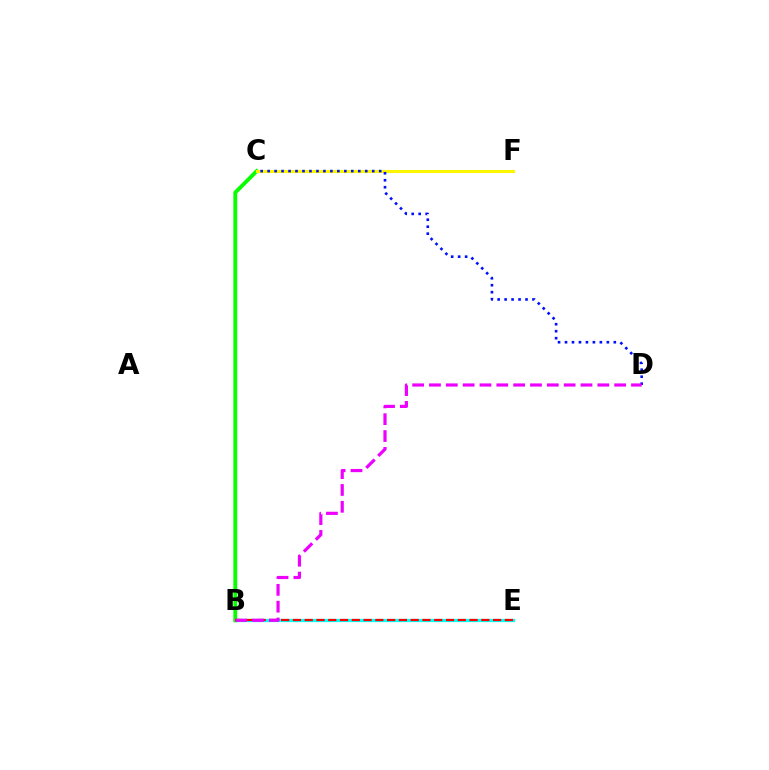{('B', 'E'): [{'color': '#00fff6', 'line_style': 'solid', 'thickness': 2.33}, {'color': '#ff0000', 'line_style': 'dashed', 'thickness': 1.6}], ('B', 'C'): [{'color': '#08ff00', 'line_style': 'solid', 'thickness': 2.78}], ('C', 'F'): [{'color': '#fcf500', 'line_style': 'solid', 'thickness': 2.22}], ('C', 'D'): [{'color': '#0010ff', 'line_style': 'dotted', 'thickness': 1.89}], ('B', 'D'): [{'color': '#ee00ff', 'line_style': 'dashed', 'thickness': 2.29}]}